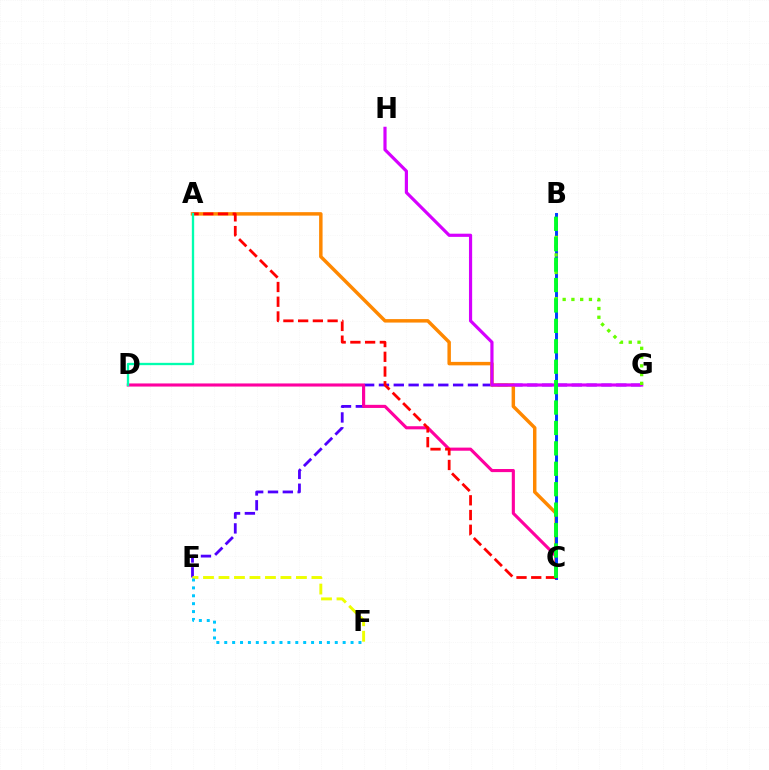{('E', 'G'): [{'color': '#4f00ff', 'line_style': 'dashed', 'thickness': 2.02}], ('E', 'F'): [{'color': '#eeff00', 'line_style': 'dashed', 'thickness': 2.1}, {'color': '#00c7ff', 'line_style': 'dotted', 'thickness': 2.15}], ('A', 'C'): [{'color': '#ff8800', 'line_style': 'solid', 'thickness': 2.49}, {'color': '#ff0000', 'line_style': 'dashed', 'thickness': 2.0}], ('C', 'D'): [{'color': '#ff00a0', 'line_style': 'solid', 'thickness': 2.24}], ('G', 'H'): [{'color': '#d600ff', 'line_style': 'solid', 'thickness': 2.29}], ('B', 'C'): [{'color': '#003fff', 'line_style': 'solid', 'thickness': 2.12}, {'color': '#00ff27', 'line_style': 'dashed', 'thickness': 2.77}], ('B', 'G'): [{'color': '#66ff00', 'line_style': 'dotted', 'thickness': 2.38}], ('A', 'D'): [{'color': '#00ffaf', 'line_style': 'solid', 'thickness': 1.67}]}